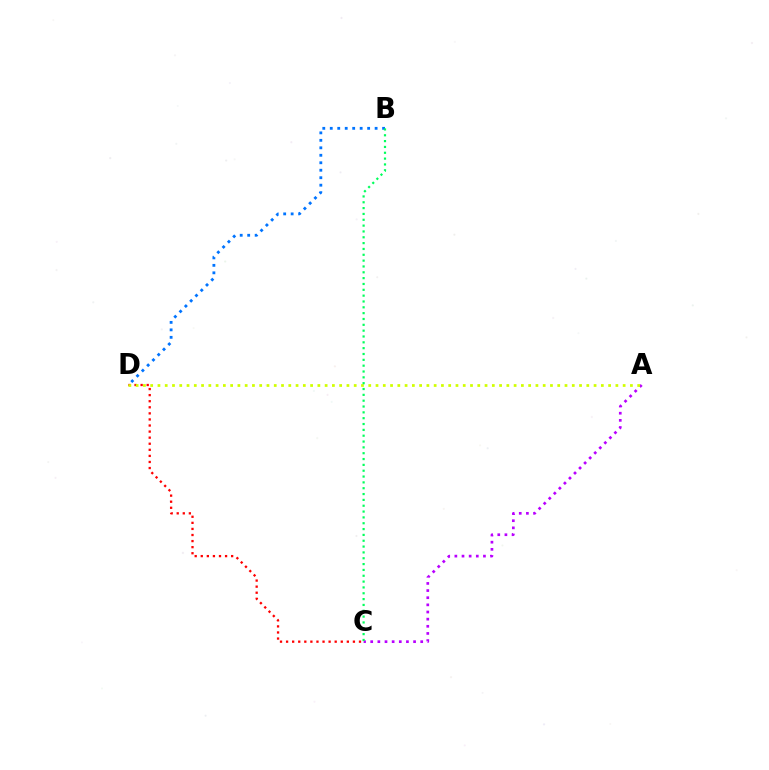{('A', 'C'): [{'color': '#b900ff', 'line_style': 'dotted', 'thickness': 1.94}], ('C', 'D'): [{'color': '#ff0000', 'line_style': 'dotted', 'thickness': 1.65}], ('B', 'D'): [{'color': '#0074ff', 'line_style': 'dotted', 'thickness': 2.03}], ('A', 'D'): [{'color': '#d1ff00', 'line_style': 'dotted', 'thickness': 1.97}], ('B', 'C'): [{'color': '#00ff5c', 'line_style': 'dotted', 'thickness': 1.59}]}